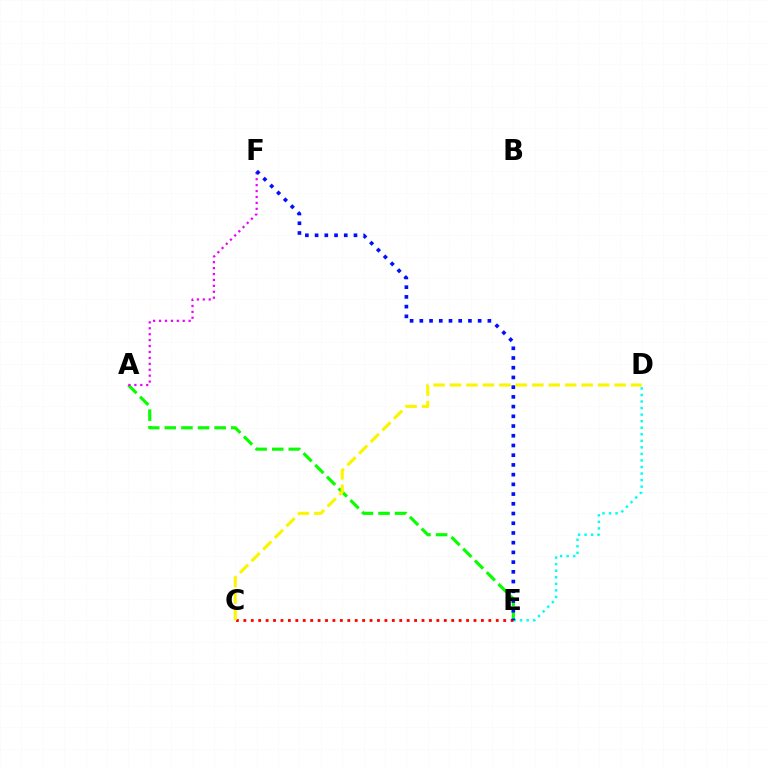{('A', 'E'): [{'color': '#08ff00', 'line_style': 'dashed', 'thickness': 2.26}], ('A', 'F'): [{'color': '#ee00ff', 'line_style': 'dotted', 'thickness': 1.61}], ('D', 'E'): [{'color': '#00fff6', 'line_style': 'dotted', 'thickness': 1.78}], ('C', 'E'): [{'color': '#ff0000', 'line_style': 'dotted', 'thickness': 2.02}], ('E', 'F'): [{'color': '#0010ff', 'line_style': 'dotted', 'thickness': 2.64}], ('C', 'D'): [{'color': '#fcf500', 'line_style': 'dashed', 'thickness': 2.24}]}